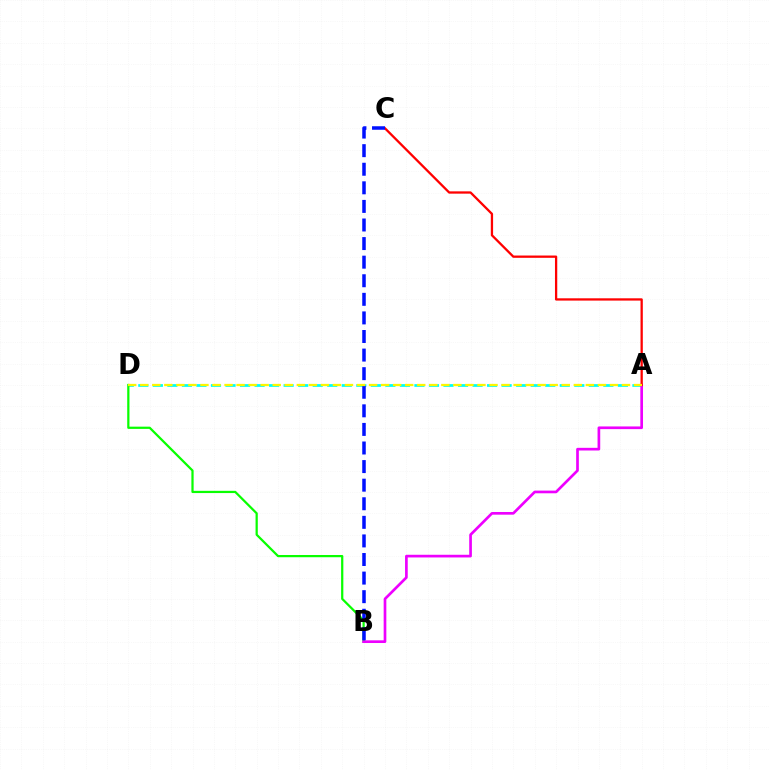{('A', 'D'): [{'color': '#00fff6', 'line_style': 'dashed', 'thickness': 1.97}, {'color': '#fcf500', 'line_style': 'dashed', 'thickness': 1.64}], ('B', 'D'): [{'color': '#08ff00', 'line_style': 'solid', 'thickness': 1.61}], ('A', 'B'): [{'color': '#ee00ff', 'line_style': 'solid', 'thickness': 1.93}], ('A', 'C'): [{'color': '#ff0000', 'line_style': 'solid', 'thickness': 1.65}], ('B', 'C'): [{'color': '#0010ff', 'line_style': 'dashed', 'thickness': 2.52}]}